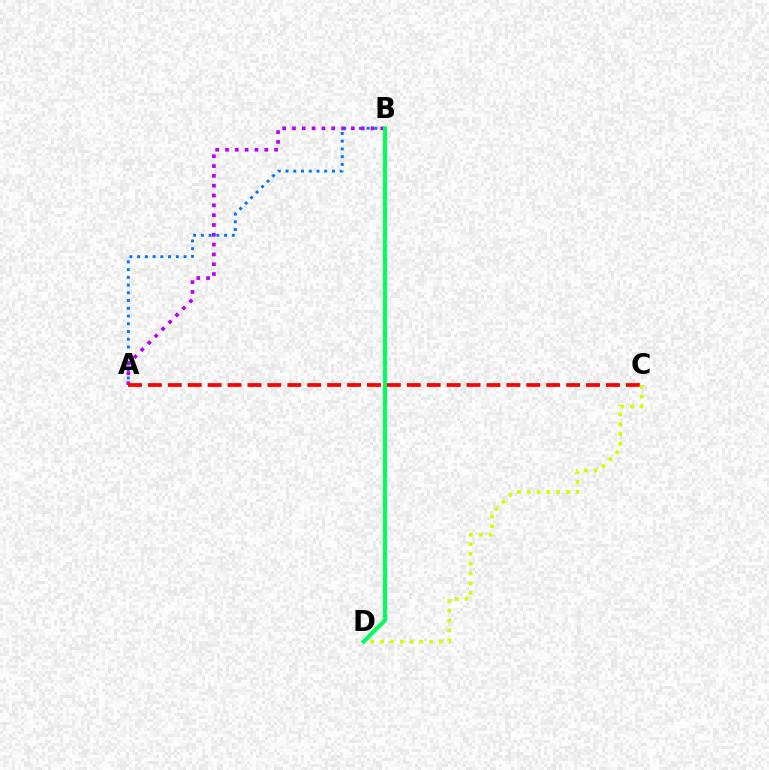{('A', 'B'): [{'color': '#0074ff', 'line_style': 'dotted', 'thickness': 2.1}, {'color': '#b900ff', 'line_style': 'dotted', 'thickness': 2.67}], ('A', 'C'): [{'color': '#ff0000', 'line_style': 'dashed', 'thickness': 2.71}], ('C', 'D'): [{'color': '#d1ff00', 'line_style': 'dotted', 'thickness': 2.66}], ('B', 'D'): [{'color': '#00ff5c', 'line_style': 'solid', 'thickness': 2.94}]}